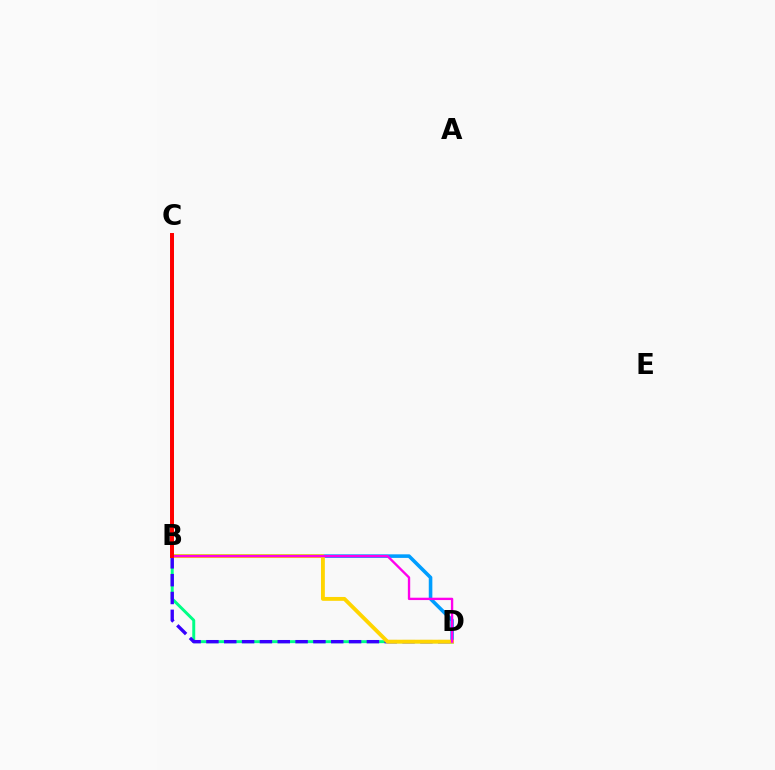{('B', 'D'): [{'color': '#00ff86', 'line_style': 'solid', 'thickness': 2.13}, {'color': '#3700ff', 'line_style': 'dashed', 'thickness': 2.42}, {'color': '#009eff', 'line_style': 'solid', 'thickness': 2.58}, {'color': '#ffd500', 'line_style': 'solid', 'thickness': 2.78}, {'color': '#ff00ed', 'line_style': 'solid', 'thickness': 1.69}], ('B', 'C'): [{'color': '#4fff00', 'line_style': 'dashed', 'thickness': 2.1}, {'color': '#ff0000', 'line_style': 'solid', 'thickness': 2.86}]}